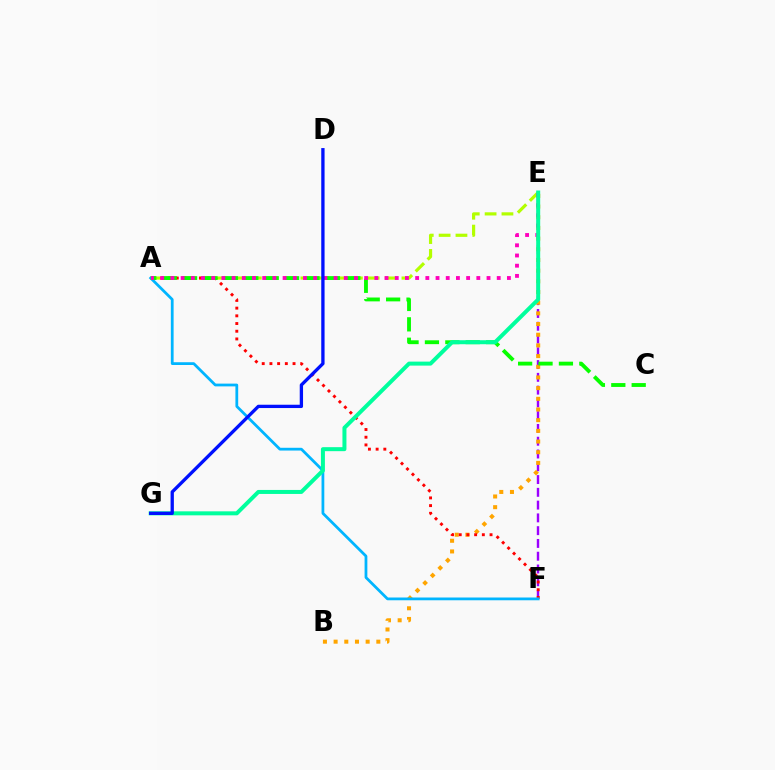{('E', 'F'): [{'color': '#9b00ff', 'line_style': 'dashed', 'thickness': 1.74}], ('A', 'E'): [{'color': '#b3ff00', 'line_style': 'dashed', 'thickness': 2.29}, {'color': '#ff00bd', 'line_style': 'dotted', 'thickness': 2.77}], ('B', 'E'): [{'color': '#ffa500', 'line_style': 'dotted', 'thickness': 2.9}], ('A', 'F'): [{'color': '#ff0000', 'line_style': 'dotted', 'thickness': 2.09}, {'color': '#00b5ff', 'line_style': 'solid', 'thickness': 1.99}], ('A', 'C'): [{'color': '#08ff00', 'line_style': 'dashed', 'thickness': 2.77}], ('E', 'G'): [{'color': '#00ff9d', 'line_style': 'solid', 'thickness': 2.88}], ('D', 'G'): [{'color': '#0010ff', 'line_style': 'solid', 'thickness': 2.38}]}